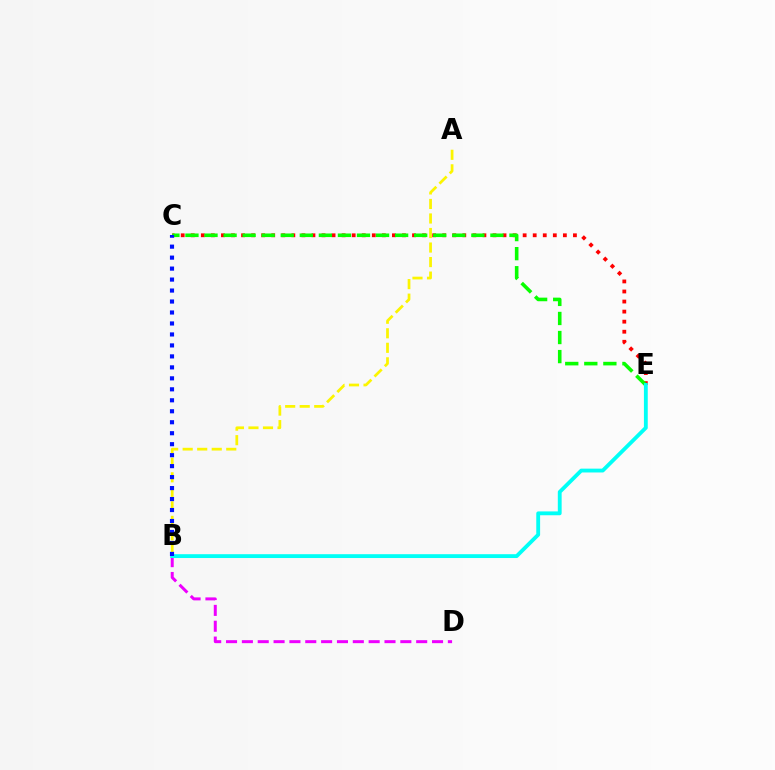{('C', 'E'): [{'color': '#ff0000', 'line_style': 'dotted', 'thickness': 2.73}, {'color': '#08ff00', 'line_style': 'dashed', 'thickness': 2.59}], ('B', 'D'): [{'color': '#ee00ff', 'line_style': 'dashed', 'thickness': 2.15}], ('A', 'B'): [{'color': '#fcf500', 'line_style': 'dashed', 'thickness': 1.97}], ('B', 'E'): [{'color': '#00fff6', 'line_style': 'solid', 'thickness': 2.76}], ('B', 'C'): [{'color': '#0010ff', 'line_style': 'dotted', 'thickness': 2.98}]}